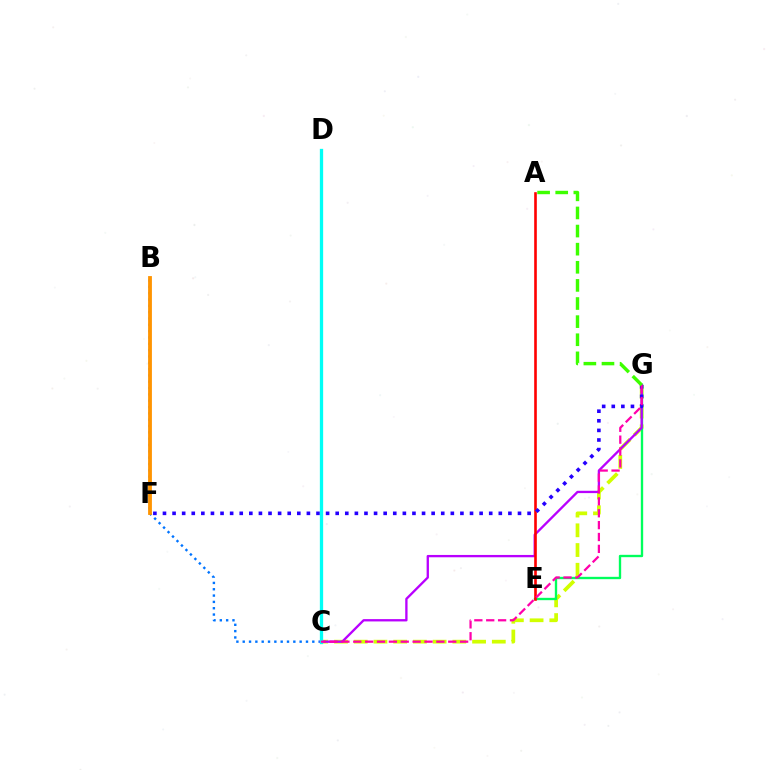{('B', 'C'): [{'color': '#0074ff', 'line_style': 'dotted', 'thickness': 1.72}], ('B', 'F'): [{'color': '#ff9400', 'line_style': 'solid', 'thickness': 2.75}], ('C', 'G'): [{'color': '#d1ff00', 'line_style': 'dashed', 'thickness': 2.68}, {'color': '#b900ff', 'line_style': 'solid', 'thickness': 1.67}, {'color': '#ff00ac', 'line_style': 'dashed', 'thickness': 1.61}], ('E', 'G'): [{'color': '#00ff5c', 'line_style': 'solid', 'thickness': 1.7}], ('A', 'E'): [{'color': '#ff0000', 'line_style': 'solid', 'thickness': 1.89}], ('F', 'G'): [{'color': '#2500ff', 'line_style': 'dotted', 'thickness': 2.61}], ('C', 'D'): [{'color': '#00fff6', 'line_style': 'solid', 'thickness': 2.37}], ('A', 'G'): [{'color': '#3dff00', 'line_style': 'dashed', 'thickness': 2.46}]}